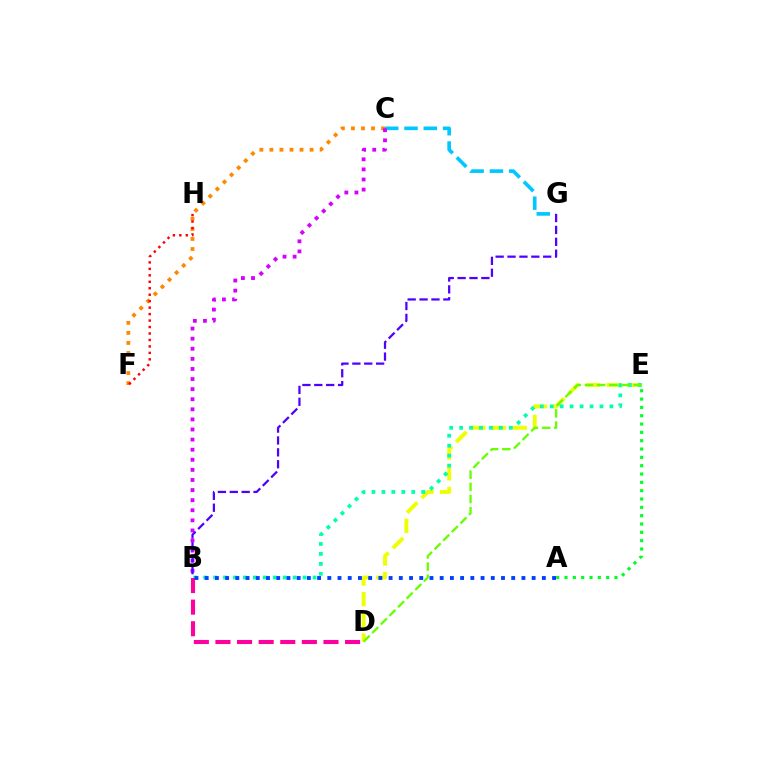{('C', 'F'): [{'color': '#ff8800', 'line_style': 'dotted', 'thickness': 2.73}], ('D', 'E'): [{'color': '#eeff00', 'line_style': 'dashed', 'thickness': 2.81}, {'color': '#66ff00', 'line_style': 'dashed', 'thickness': 1.65}], ('C', 'G'): [{'color': '#00c7ff', 'line_style': 'dashed', 'thickness': 2.62}], ('F', 'H'): [{'color': '#ff0000', 'line_style': 'dotted', 'thickness': 1.76}], ('B', 'C'): [{'color': '#d600ff', 'line_style': 'dotted', 'thickness': 2.74}], ('B', 'E'): [{'color': '#00ffaf', 'line_style': 'dotted', 'thickness': 2.7}], ('A', 'E'): [{'color': '#00ff27', 'line_style': 'dotted', 'thickness': 2.26}], ('B', 'G'): [{'color': '#4f00ff', 'line_style': 'dashed', 'thickness': 1.61}], ('B', 'D'): [{'color': '#ff00a0', 'line_style': 'dashed', 'thickness': 2.93}], ('A', 'B'): [{'color': '#003fff', 'line_style': 'dotted', 'thickness': 2.78}]}